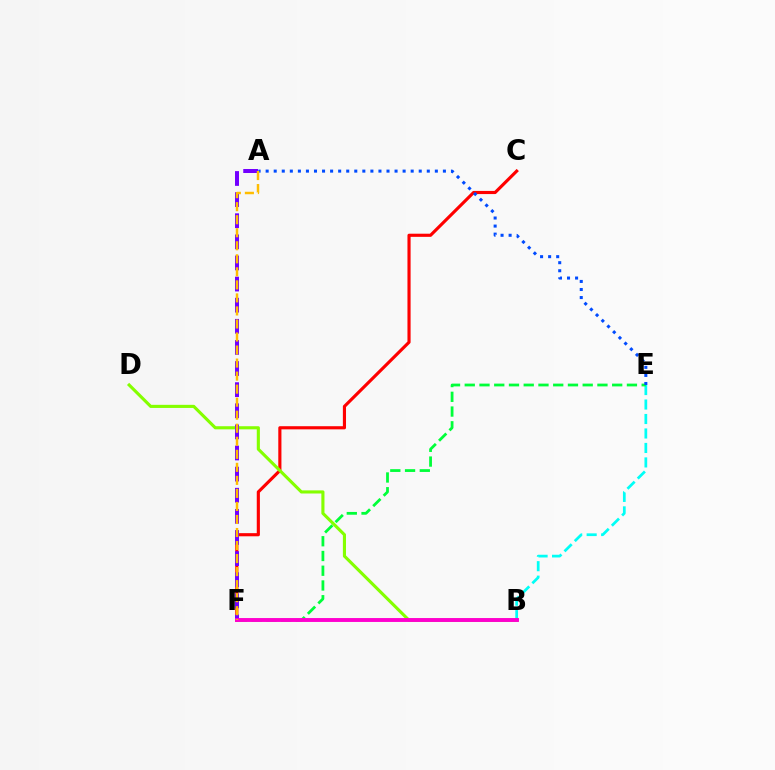{('B', 'E'): [{'color': '#00fff6', 'line_style': 'dashed', 'thickness': 1.97}], ('C', 'F'): [{'color': '#ff0000', 'line_style': 'solid', 'thickness': 2.26}], ('B', 'D'): [{'color': '#84ff00', 'line_style': 'solid', 'thickness': 2.24}], ('E', 'F'): [{'color': '#00ff39', 'line_style': 'dashed', 'thickness': 2.0}], ('A', 'F'): [{'color': '#7200ff', 'line_style': 'dashed', 'thickness': 2.87}, {'color': '#ffbd00', 'line_style': 'dashed', 'thickness': 1.77}], ('B', 'F'): [{'color': '#ff00cf', 'line_style': 'solid', 'thickness': 2.81}], ('A', 'E'): [{'color': '#004bff', 'line_style': 'dotted', 'thickness': 2.19}]}